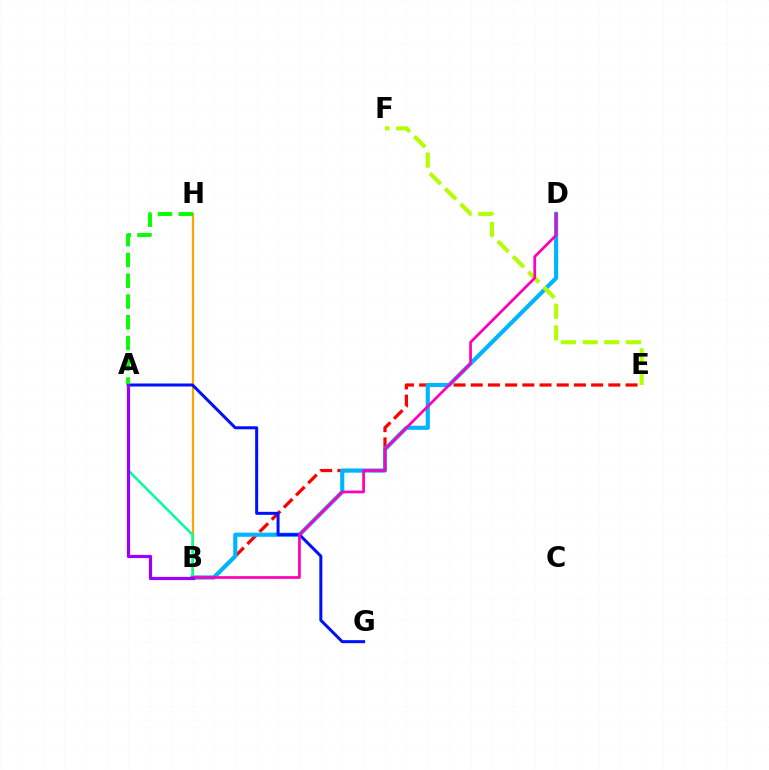{('B', 'H'): [{'color': '#ffa500', 'line_style': 'solid', 'thickness': 1.6}], ('B', 'E'): [{'color': '#ff0000', 'line_style': 'dashed', 'thickness': 2.34}], ('B', 'D'): [{'color': '#00b5ff', 'line_style': 'solid', 'thickness': 2.98}, {'color': '#ff00bd', 'line_style': 'solid', 'thickness': 1.96}], ('E', 'F'): [{'color': '#b3ff00', 'line_style': 'dashed', 'thickness': 2.95}], ('A', 'B'): [{'color': '#00ff9d', 'line_style': 'solid', 'thickness': 1.82}, {'color': '#9b00ff', 'line_style': 'solid', 'thickness': 2.31}], ('A', 'G'): [{'color': '#0010ff', 'line_style': 'solid', 'thickness': 2.17}], ('A', 'H'): [{'color': '#08ff00', 'line_style': 'dashed', 'thickness': 2.82}]}